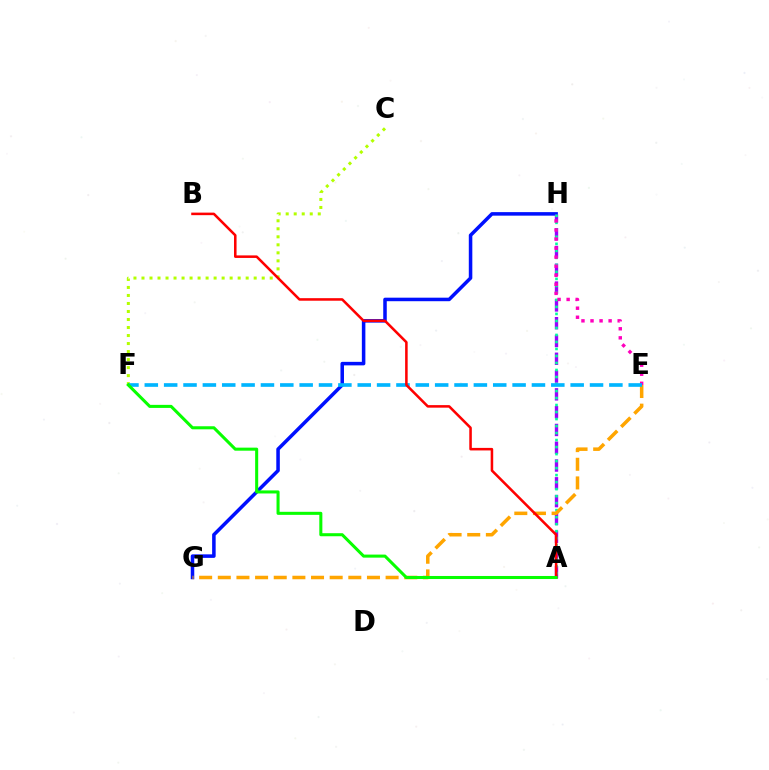{('G', 'H'): [{'color': '#0010ff', 'line_style': 'solid', 'thickness': 2.54}], ('A', 'H'): [{'color': '#9b00ff', 'line_style': 'dashed', 'thickness': 2.42}, {'color': '#00ff9d', 'line_style': 'dotted', 'thickness': 1.9}], ('E', 'H'): [{'color': '#ff00bd', 'line_style': 'dotted', 'thickness': 2.46}], ('C', 'F'): [{'color': '#b3ff00', 'line_style': 'dotted', 'thickness': 2.18}], ('E', 'G'): [{'color': '#ffa500', 'line_style': 'dashed', 'thickness': 2.53}], ('E', 'F'): [{'color': '#00b5ff', 'line_style': 'dashed', 'thickness': 2.63}], ('A', 'B'): [{'color': '#ff0000', 'line_style': 'solid', 'thickness': 1.83}], ('A', 'F'): [{'color': '#08ff00', 'line_style': 'solid', 'thickness': 2.2}]}